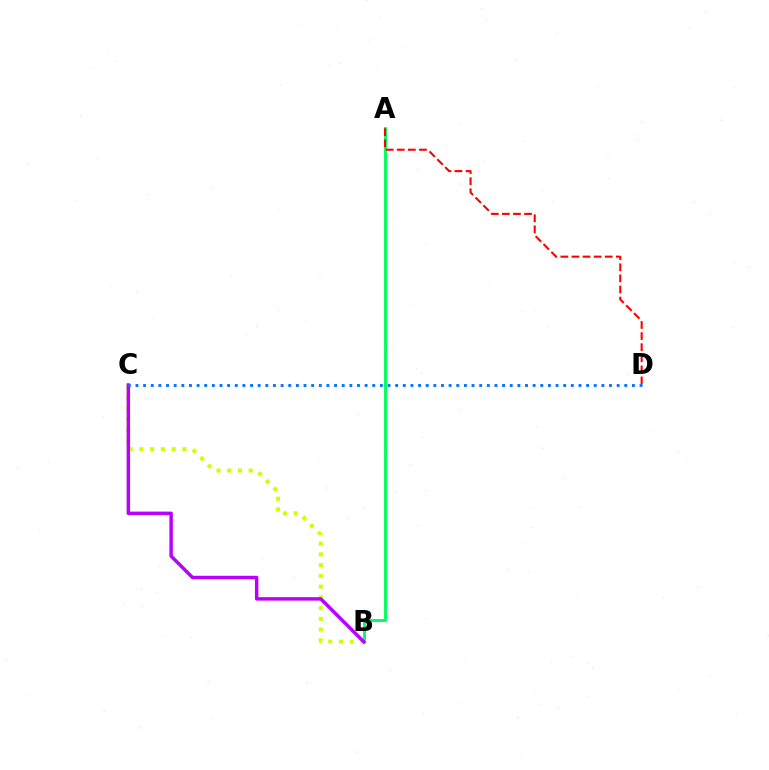{('A', 'B'): [{'color': '#00ff5c', 'line_style': 'solid', 'thickness': 2.09}], ('B', 'C'): [{'color': '#d1ff00', 'line_style': 'dotted', 'thickness': 2.92}, {'color': '#b900ff', 'line_style': 'solid', 'thickness': 2.48}], ('A', 'D'): [{'color': '#ff0000', 'line_style': 'dashed', 'thickness': 1.51}], ('C', 'D'): [{'color': '#0074ff', 'line_style': 'dotted', 'thickness': 2.08}]}